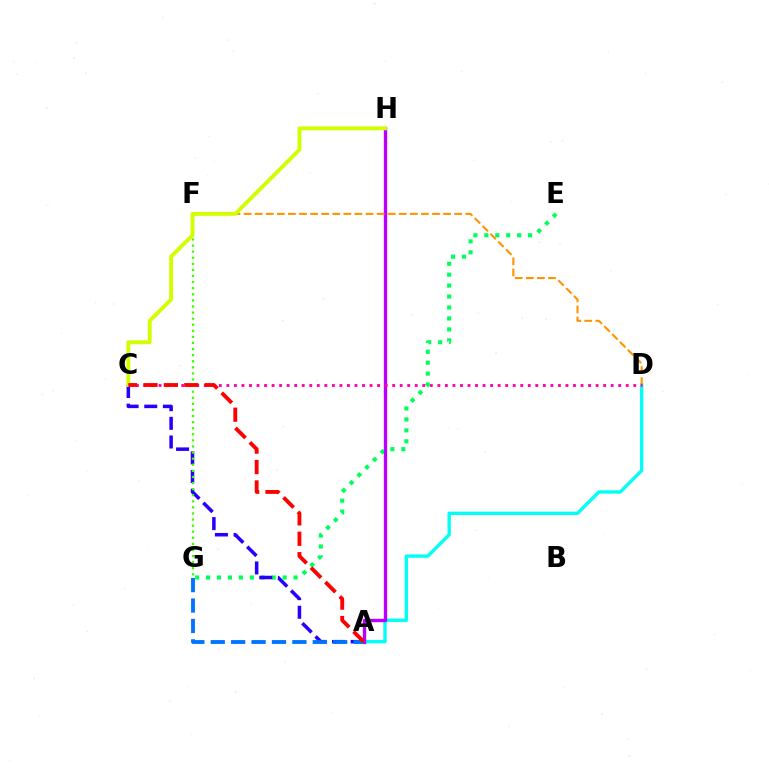{('A', 'D'): [{'color': '#00fff6', 'line_style': 'solid', 'thickness': 2.42}], ('E', 'G'): [{'color': '#00ff5c', 'line_style': 'dotted', 'thickness': 2.97}], ('A', 'H'): [{'color': '#b900ff', 'line_style': 'solid', 'thickness': 2.43}], ('D', 'F'): [{'color': '#ff9400', 'line_style': 'dashed', 'thickness': 1.51}], ('A', 'C'): [{'color': '#2500ff', 'line_style': 'dashed', 'thickness': 2.53}, {'color': '#ff0000', 'line_style': 'dashed', 'thickness': 2.77}], ('F', 'G'): [{'color': '#3dff00', 'line_style': 'dotted', 'thickness': 1.65}], ('A', 'G'): [{'color': '#0074ff', 'line_style': 'dashed', 'thickness': 2.77}], ('C', 'D'): [{'color': '#ff00ac', 'line_style': 'dotted', 'thickness': 2.05}], ('C', 'H'): [{'color': '#d1ff00', 'line_style': 'solid', 'thickness': 2.79}]}